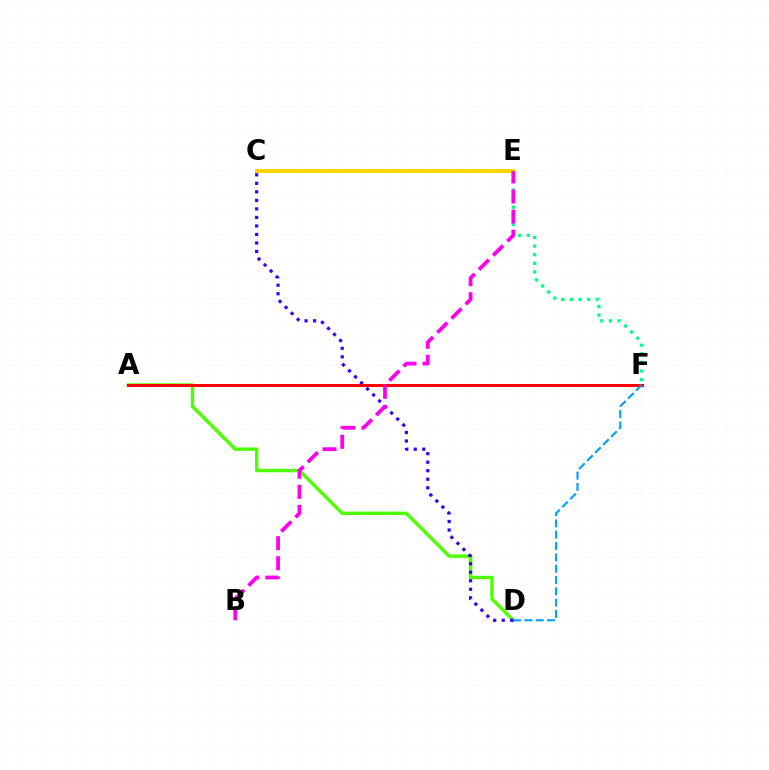{('E', 'F'): [{'color': '#00ff86', 'line_style': 'dotted', 'thickness': 2.34}], ('A', 'D'): [{'color': '#4fff00', 'line_style': 'solid', 'thickness': 2.46}], ('C', 'E'): [{'color': '#ffd500', 'line_style': 'solid', 'thickness': 2.89}], ('A', 'F'): [{'color': '#ff0000', 'line_style': 'solid', 'thickness': 2.16}], ('C', 'D'): [{'color': '#3700ff', 'line_style': 'dotted', 'thickness': 2.31}], ('D', 'F'): [{'color': '#009eff', 'line_style': 'dashed', 'thickness': 1.54}], ('B', 'E'): [{'color': '#ff00ed', 'line_style': 'dashed', 'thickness': 2.73}]}